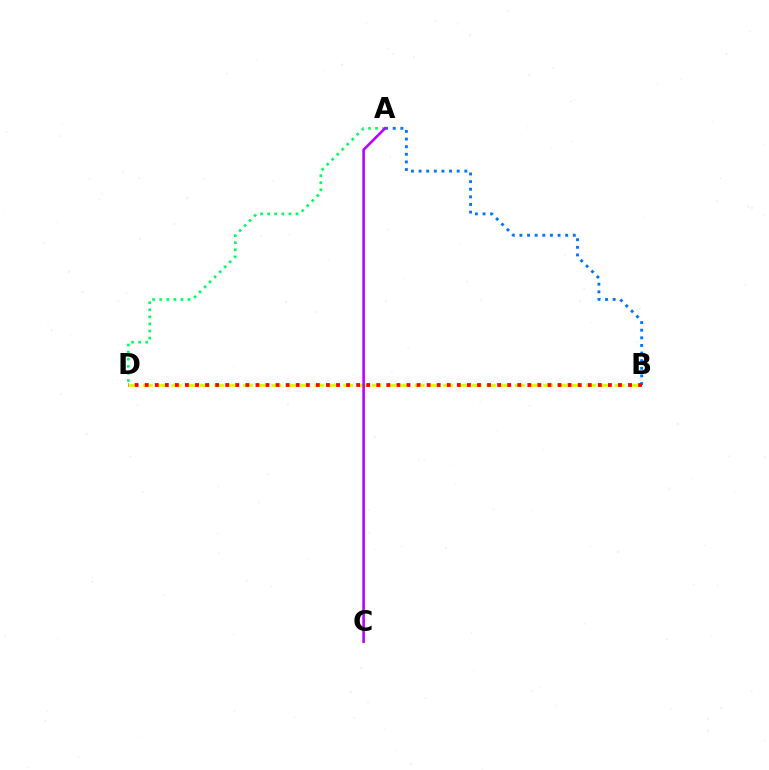{('B', 'D'): [{'color': '#d1ff00', 'line_style': 'dashed', 'thickness': 1.94}, {'color': '#ff0000', 'line_style': 'dotted', 'thickness': 2.74}], ('A', 'D'): [{'color': '#00ff5c', 'line_style': 'dotted', 'thickness': 1.93}], ('A', 'B'): [{'color': '#0074ff', 'line_style': 'dotted', 'thickness': 2.07}], ('A', 'C'): [{'color': '#b900ff', 'line_style': 'solid', 'thickness': 1.86}]}